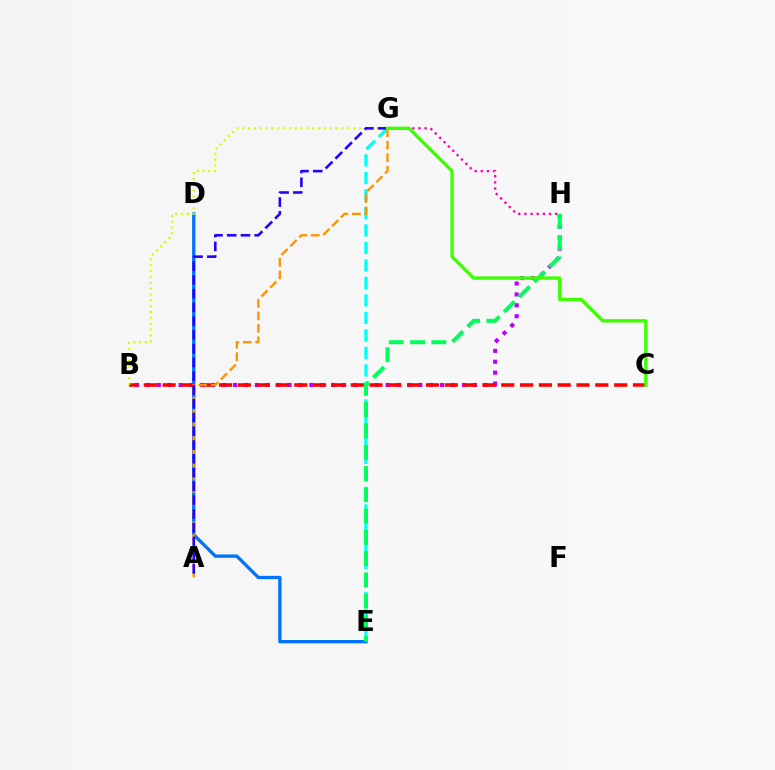{('B', 'H'): [{'color': '#b900ff', 'line_style': 'dotted', 'thickness': 2.96}], ('D', 'E'): [{'color': '#0074ff', 'line_style': 'solid', 'thickness': 2.39}], ('E', 'G'): [{'color': '#00fff6', 'line_style': 'dashed', 'thickness': 2.38}], ('B', 'C'): [{'color': '#ff0000', 'line_style': 'dashed', 'thickness': 2.56}], ('B', 'G'): [{'color': '#d1ff00', 'line_style': 'dotted', 'thickness': 1.59}], ('A', 'G'): [{'color': '#ff9400', 'line_style': 'dashed', 'thickness': 1.7}, {'color': '#2500ff', 'line_style': 'dashed', 'thickness': 1.87}], ('E', 'H'): [{'color': '#00ff5c', 'line_style': 'dashed', 'thickness': 2.89}], ('G', 'H'): [{'color': '#ff00ac', 'line_style': 'dotted', 'thickness': 1.67}], ('C', 'G'): [{'color': '#3dff00', 'line_style': 'solid', 'thickness': 2.42}]}